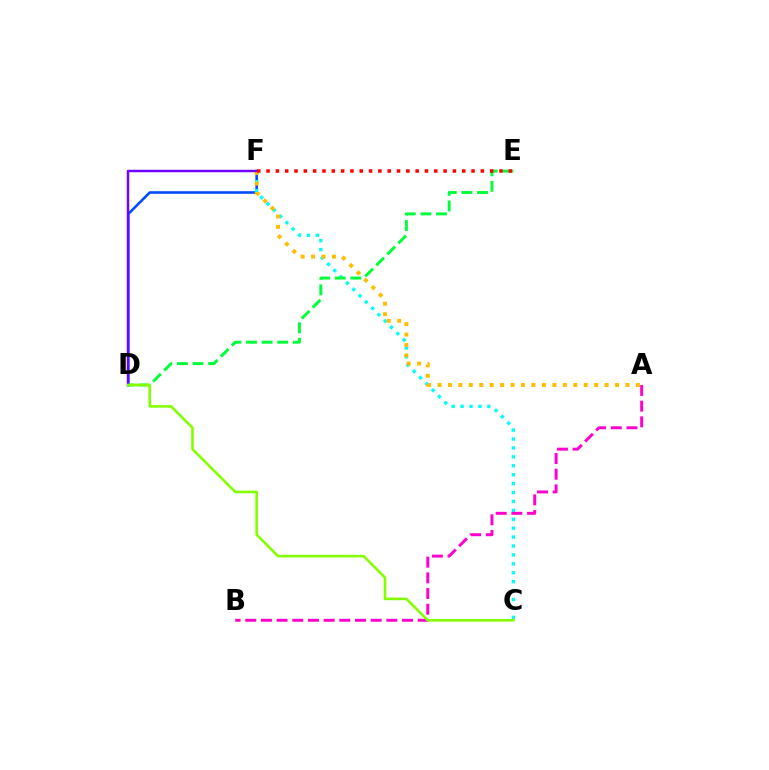{('D', 'F'): [{'color': '#004bff', 'line_style': 'solid', 'thickness': 1.87}, {'color': '#7200ff', 'line_style': 'solid', 'thickness': 1.77}], ('C', 'F'): [{'color': '#00fff6', 'line_style': 'dotted', 'thickness': 2.42}], ('A', 'B'): [{'color': '#ff00cf', 'line_style': 'dashed', 'thickness': 2.13}], ('A', 'F'): [{'color': '#ffbd00', 'line_style': 'dotted', 'thickness': 2.84}], ('D', 'E'): [{'color': '#00ff39', 'line_style': 'dashed', 'thickness': 2.12}], ('E', 'F'): [{'color': '#ff0000', 'line_style': 'dotted', 'thickness': 2.53}], ('C', 'D'): [{'color': '#84ff00', 'line_style': 'solid', 'thickness': 1.88}]}